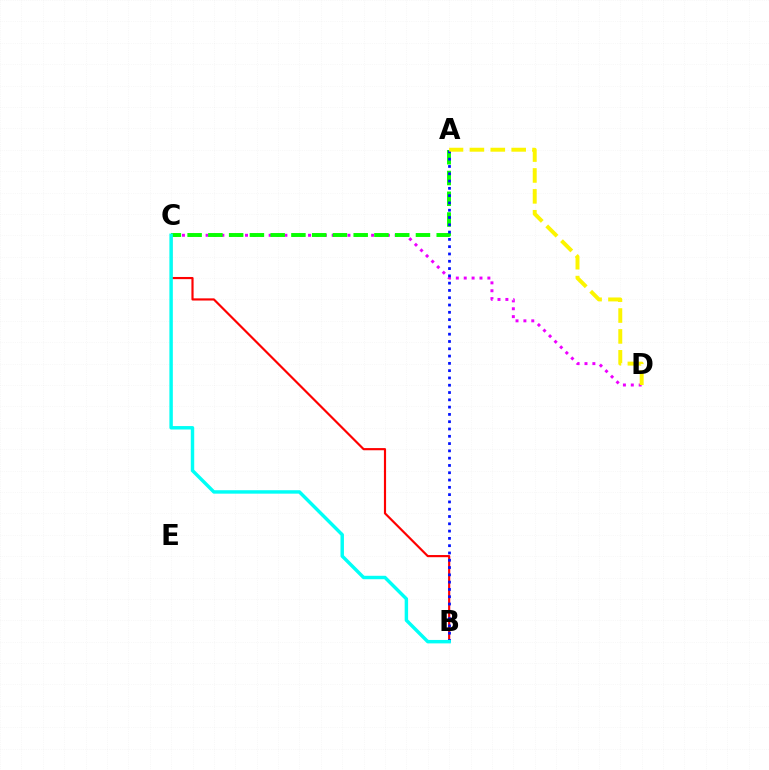{('B', 'C'): [{'color': '#ff0000', 'line_style': 'solid', 'thickness': 1.56}, {'color': '#00fff6', 'line_style': 'solid', 'thickness': 2.48}], ('C', 'D'): [{'color': '#ee00ff', 'line_style': 'dotted', 'thickness': 2.14}], ('A', 'C'): [{'color': '#08ff00', 'line_style': 'dashed', 'thickness': 2.82}], ('A', 'B'): [{'color': '#0010ff', 'line_style': 'dotted', 'thickness': 1.98}], ('A', 'D'): [{'color': '#fcf500', 'line_style': 'dashed', 'thickness': 2.84}]}